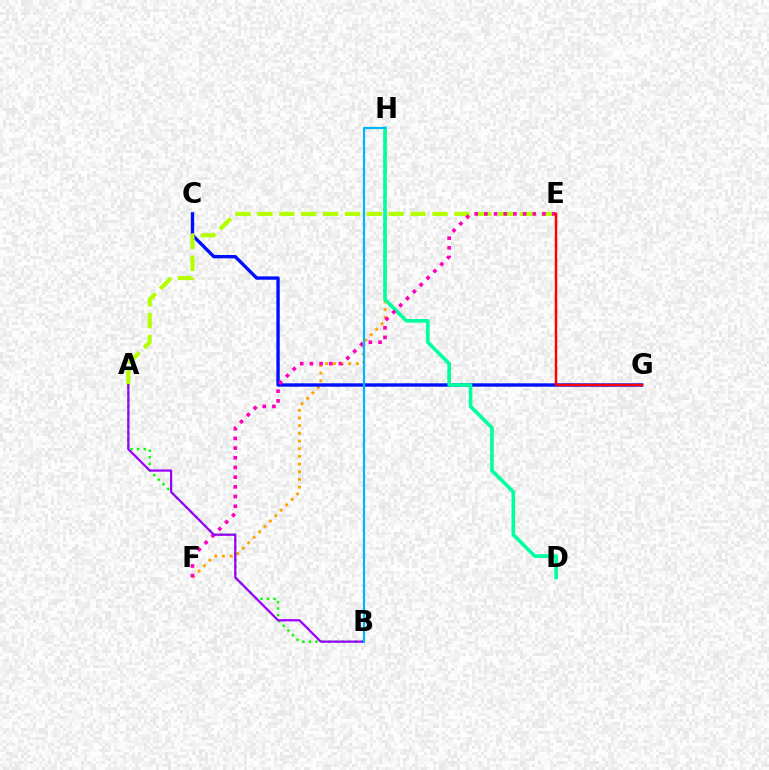{('F', 'H'): [{'color': '#ffa500', 'line_style': 'dotted', 'thickness': 2.09}], ('C', 'G'): [{'color': '#0010ff', 'line_style': 'solid', 'thickness': 2.43}], ('A', 'E'): [{'color': '#b3ff00', 'line_style': 'dashed', 'thickness': 2.97}], ('D', 'H'): [{'color': '#00ff9d', 'line_style': 'solid', 'thickness': 2.61}], ('A', 'B'): [{'color': '#08ff00', 'line_style': 'dotted', 'thickness': 1.78}, {'color': '#9b00ff', 'line_style': 'solid', 'thickness': 1.61}], ('E', 'F'): [{'color': '#ff00bd', 'line_style': 'dotted', 'thickness': 2.63}], ('E', 'G'): [{'color': '#ff0000', 'line_style': 'solid', 'thickness': 1.78}], ('B', 'H'): [{'color': '#00b5ff', 'line_style': 'solid', 'thickness': 1.57}]}